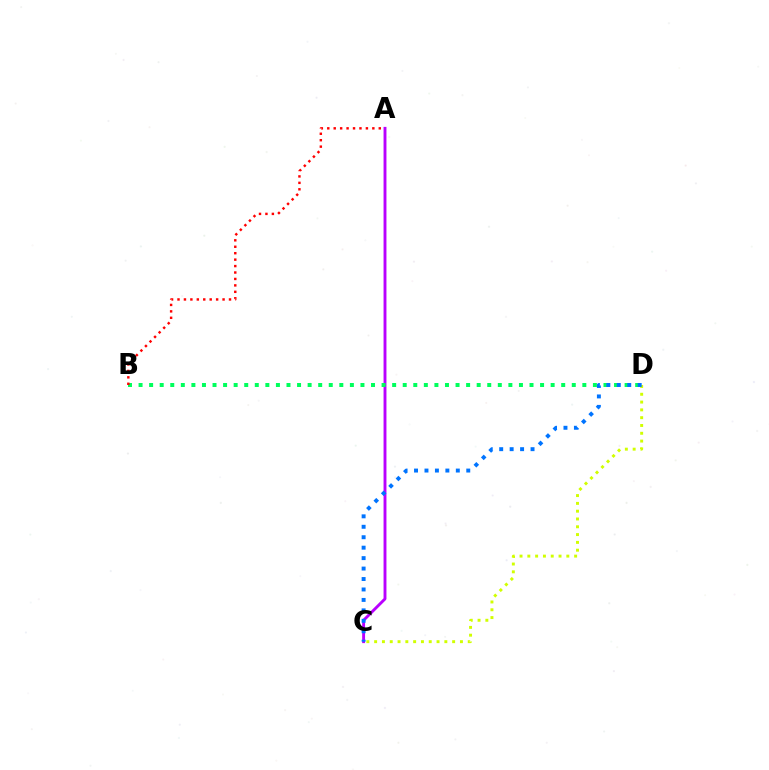{('A', 'C'): [{'color': '#b900ff', 'line_style': 'solid', 'thickness': 2.08}], ('B', 'D'): [{'color': '#00ff5c', 'line_style': 'dotted', 'thickness': 2.87}], ('A', 'B'): [{'color': '#ff0000', 'line_style': 'dotted', 'thickness': 1.75}], ('C', 'D'): [{'color': '#d1ff00', 'line_style': 'dotted', 'thickness': 2.12}, {'color': '#0074ff', 'line_style': 'dotted', 'thickness': 2.84}]}